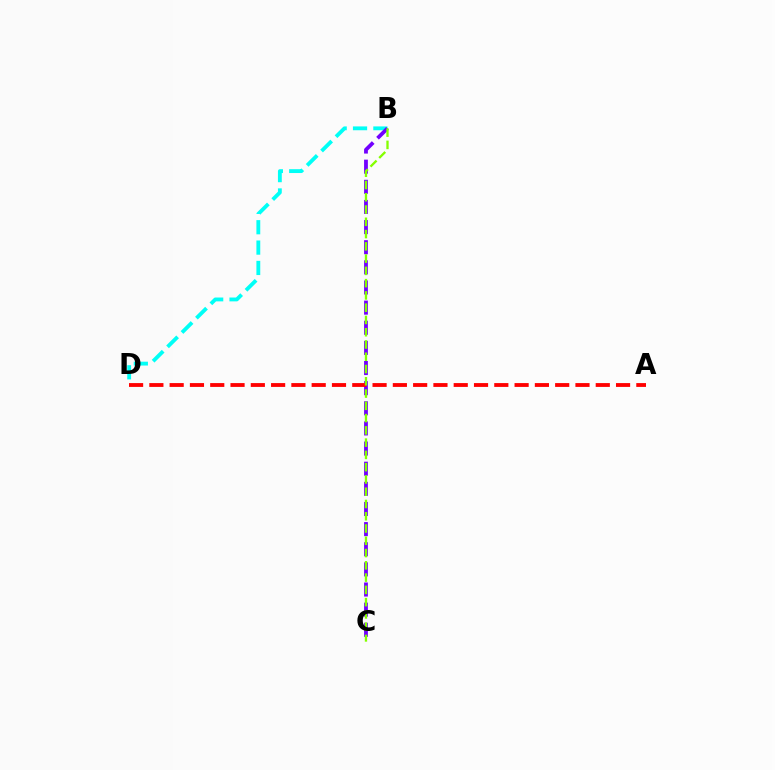{('B', 'D'): [{'color': '#00fff6', 'line_style': 'dashed', 'thickness': 2.77}], ('B', 'C'): [{'color': '#7200ff', 'line_style': 'dashed', 'thickness': 2.74}, {'color': '#84ff00', 'line_style': 'dashed', 'thickness': 1.67}], ('A', 'D'): [{'color': '#ff0000', 'line_style': 'dashed', 'thickness': 2.76}]}